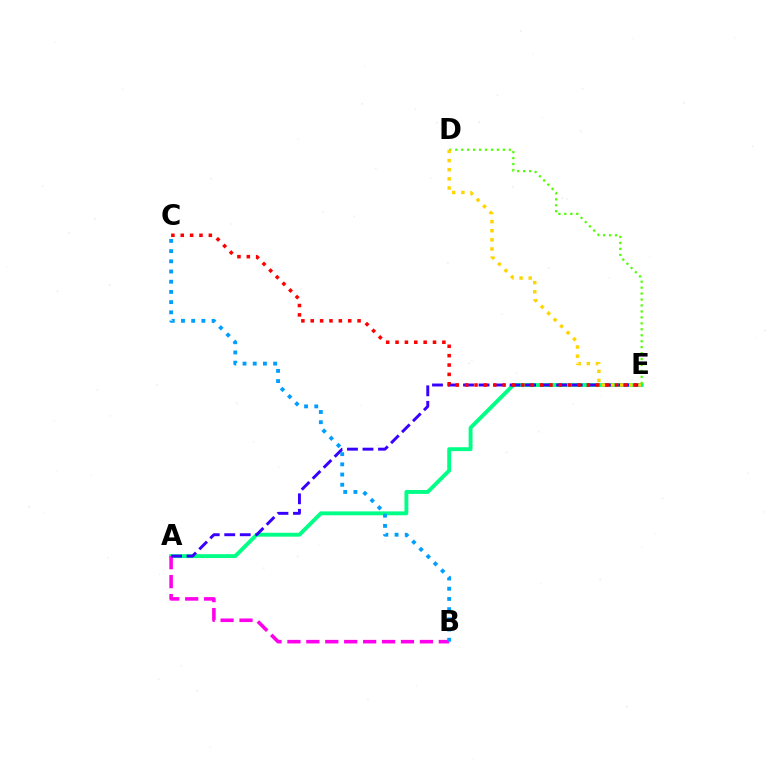{('A', 'E'): [{'color': '#00ff86', 'line_style': 'solid', 'thickness': 2.8}, {'color': '#3700ff', 'line_style': 'dashed', 'thickness': 2.11}], ('A', 'B'): [{'color': '#ff00ed', 'line_style': 'dashed', 'thickness': 2.57}], ('D', 'E'): [{'color': '#4fff00', 'line_style': 'dotted', 'thickness': 1.62}, {'color': '#ffd500', 'line_style': 'dotted', 'thickness': 2.48}], ('B', 'C'): [{'color': '#009eff', 'line_style': 'dotted', 'thickness': 2.77}], ('C', 'E'): [{'color': '#ff0000', 'line_style': 'dotted', 'thickness': 2.54}]}